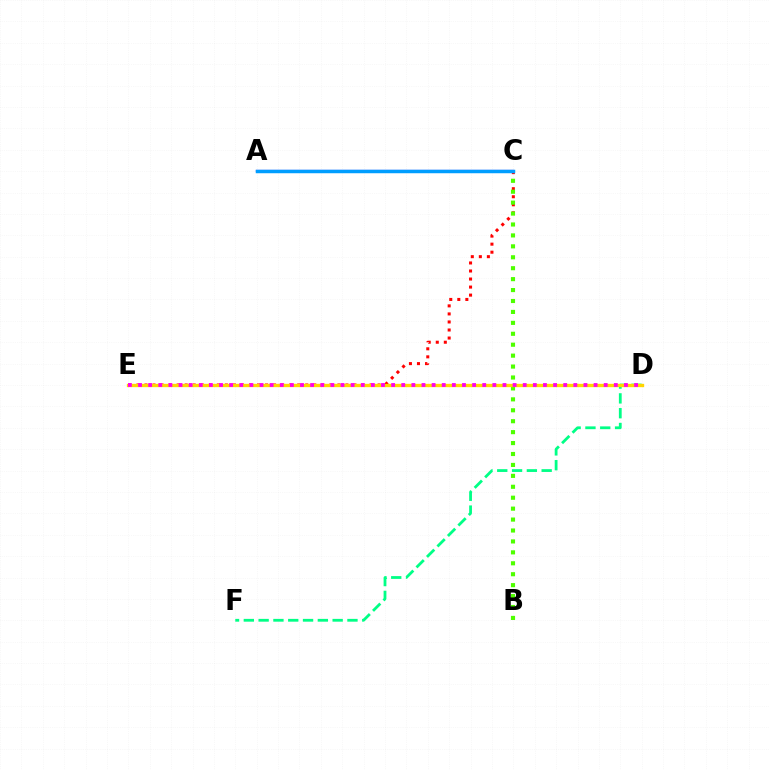{('A', 'C'): [{'color': '#3700ff', 'line_style': 'solid', 'thickness': 1.59}, {'color': '#009eff', 'line_style': 'solid', 'thickness': 2.5}], ('C', 'E'): [{'color': '#ff0000', 'line_style': 'dotted', 'thickness': 2.18}], ('B', 'C'): [{'color': '#4fff00', 'line_style': 'dotted', 'thickness': 2.97}], ('D', 'F'): [{'color': '#00ff86', 'line_style': 'dashed', 'thickness': 2.01}], ('D', 'E'): [{'color': '#ffd500', 'line_style': 'solid', 'thickness': 2.4}, {'color': '#ff00ed', 'line_style': 'dotted', 'thickness': 2.75}]}